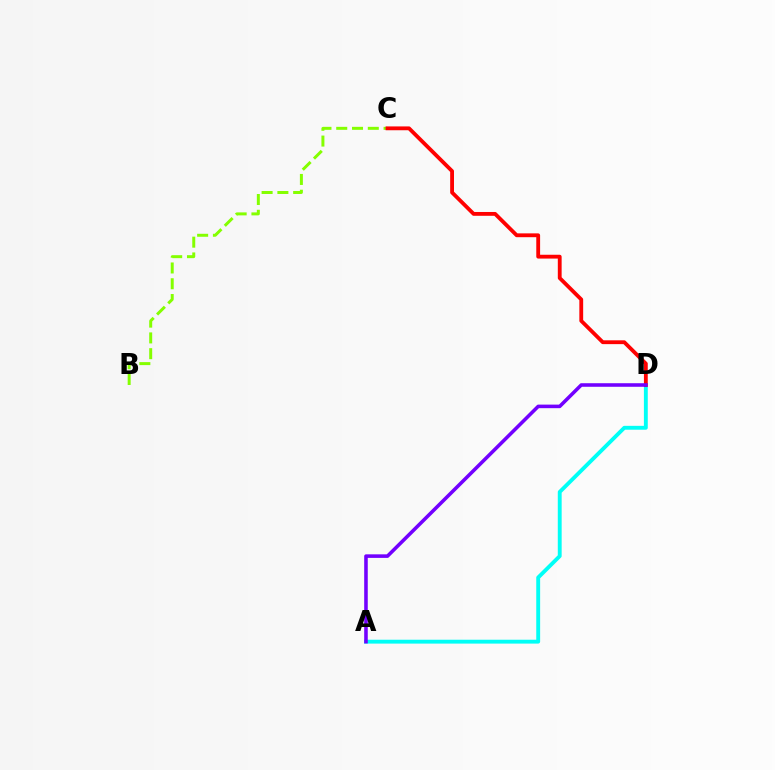{('A', 'D'): [{'color': '#00fff6', 'line_style': 'solid', 'thickness': 2.79}, {'color': '#7200ff', 'line_style': 'solid', 'thickness': 2.57}], ('B', 'C'): [{'color': '#84ff00', 'line_style': 'dashed', 'thickness': 2.14}], ('C', 'D'): [{'color': '#ff0000', 'line_style': 'solid', 'thickness': 2.75}]}